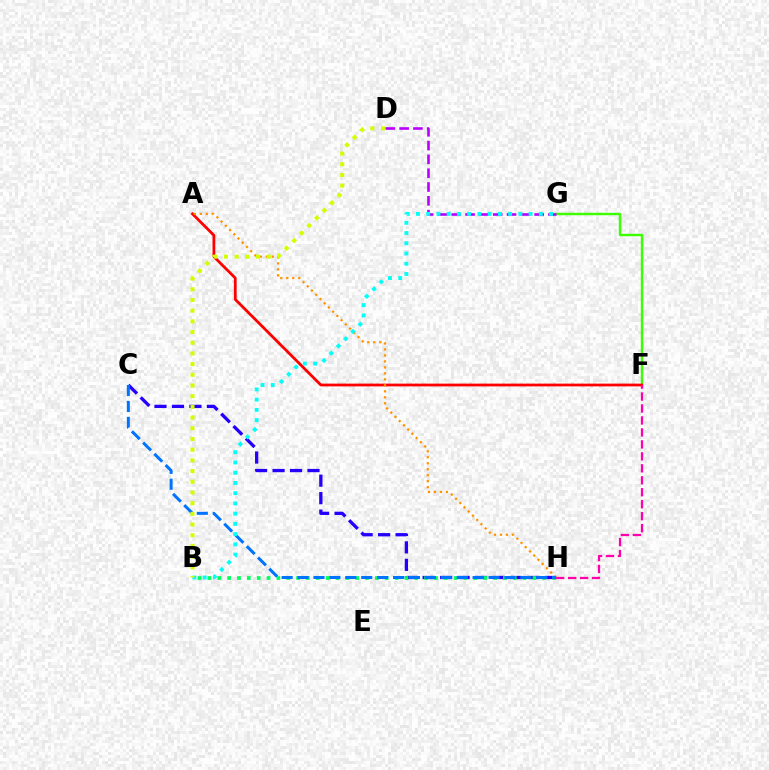{('F', 'G'): [{'color': '#3dff00', 'line_style': 'solid', 'thickness': 1.75}], ('A', 'F'): [{'color': '#ff0000', 'line_style': 'solid', 'thickness': 2.0}], ('C', 'H'): [{'color': '#2500ff', 'line_style': 'dashed', 'thickness': 2.37}, {'color': '#0074ff', 'line_style': 'dashed', 'thickness': 2.16}], ('F', 'H'): [{'color': '#ff00ac', 'line_style': 'dashed', 'thickness': 1.63}], ('B', 'H'): [{'color': '#00ff5c', 'line_style': 'dotted', 'thickness': 2.68}], ('A', 'H'): [{'color': '#ff9400', 'line_style': 'dotted', 'thickness': 1.62}], ('D', 'G'): [{'color': '#b900ff', 'line_style': 'dashed', 'thickness': 1.88}], ('B', 'G'): [{'color': '#00fff6', 'line_style': 'dotted', 'thickness': 2.78}], ('B', 'D'): [{'color': '#d1ff00', 'line_style': 'dotted', 'thickness': 2.91}]}